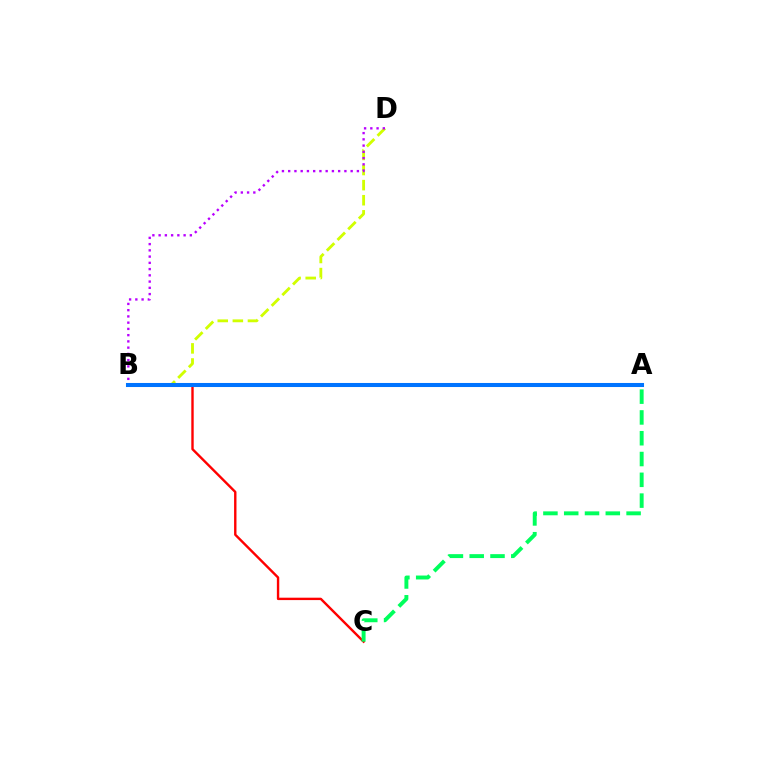{('B', 'C'): [{'color': '#ff0000', 'line_style': 'solid', 'thickness': 1.72}], ('B', 'D'): [{'color': '#d1ff00', 'line_style': 'dashed', 'thickness': 2.05}, {'color': '#b900ff', 'line_style': 'dotted', 'thickness': 1.7}], ('A', 'B'): [{'color': '#0074ff', 'line_style': 'solid', 'thickness': 2.92}], ('A', 'C'): [{'color': '#00ff5c', 'line_style': 'dashed', 'thickness': 2.82}]}